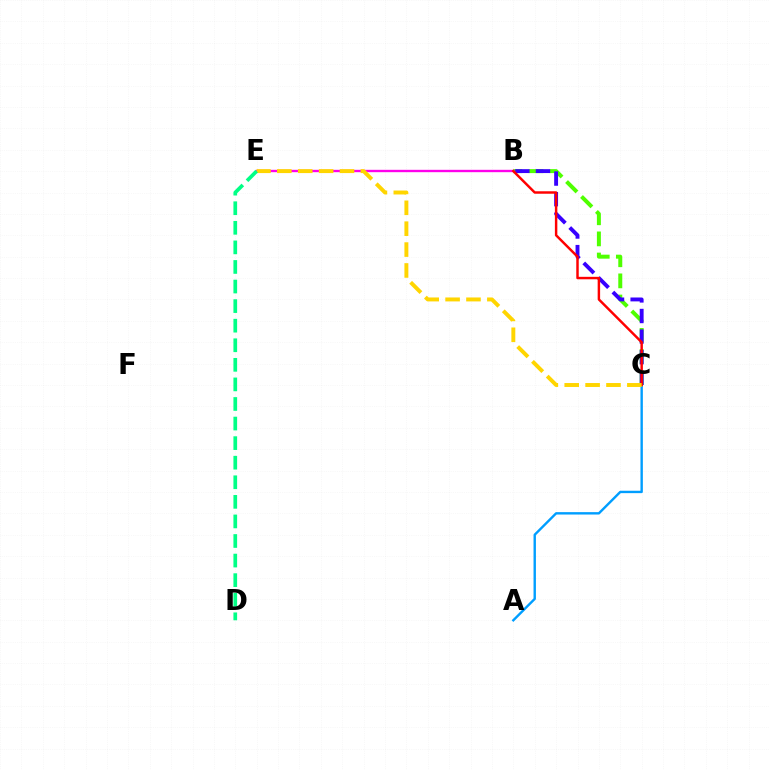{('B', 'C'): [{'color': '#4fff00', 'line_style': 'dashed', 'thickness': 2.87}, {'color': '#3700ff', 'line_style': 'dashed', 'thickness': 2.8}, {'color': '#ff0000', 'line_style': 'solid', 'thickness': 1.77}], ('A', 'C'): [{'color': '#009eff', 'line_style': 'solid', 'thickness': 1.73}], ('B', 'E'): [{'color': '#ff00ed', 'line_style': 'solid', 'thickness': 1.71}], ('C', 'E'): [{'color': '#ffd500', 'line_style': 'dashed', 'thickness': 2.84}], ('D', 'E'): [{'color': '#00ff86', 'line_style': 'dashed', 'thickness': 2.66}]}